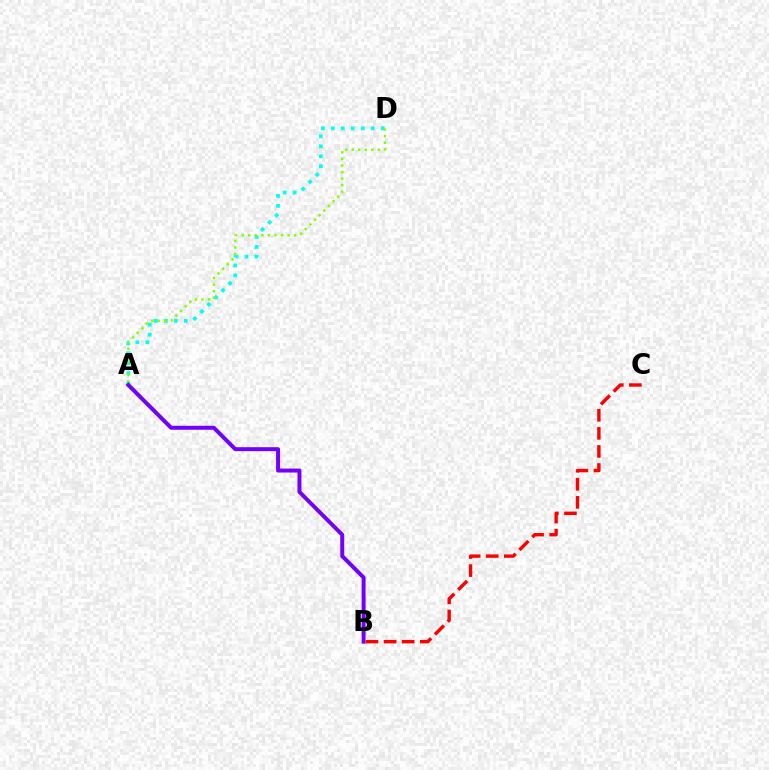{('A', 'D'): [{'color': '#00fff6', 'line_style': 'dotted', 'thickness': 2.71}, {'color': '#84ff00', 'line_style': 'dotted', 'thickness': 1.78}], ('A', 'B'): [{'color': '#7200ff', 'line_style': 'solid', 'thickness': 2.85}], ('B', 'C'): [{'color': '#ff0000', 'line_style': 'dashed', 'thickness': 2.46}]}